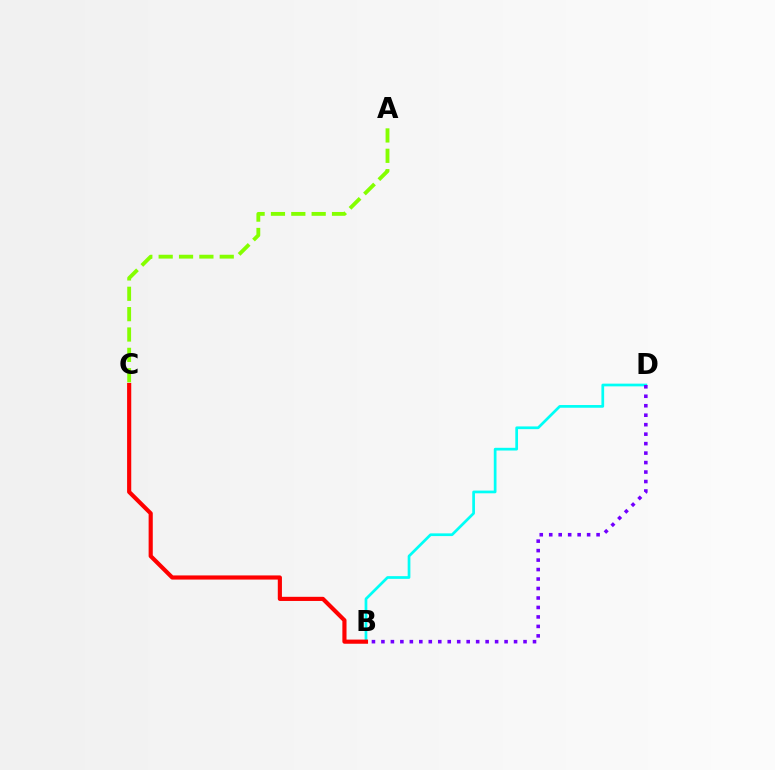{('B', 'D'): [{'color': '#00fff6', 'line_style': 'solid', 'thickness': 1.96}, {'color': '#7200ff', 'line_style': 'dotted', 'thickness': 2.57}], ('B', 'C'): [{'color': '#ff0000', 'line_style': 'solid', 'thickness': 2.99}], ('A', 'C'): [{'color': '#84ff00', 'line_style': 'dashed', 'thickness': 2.77}]}